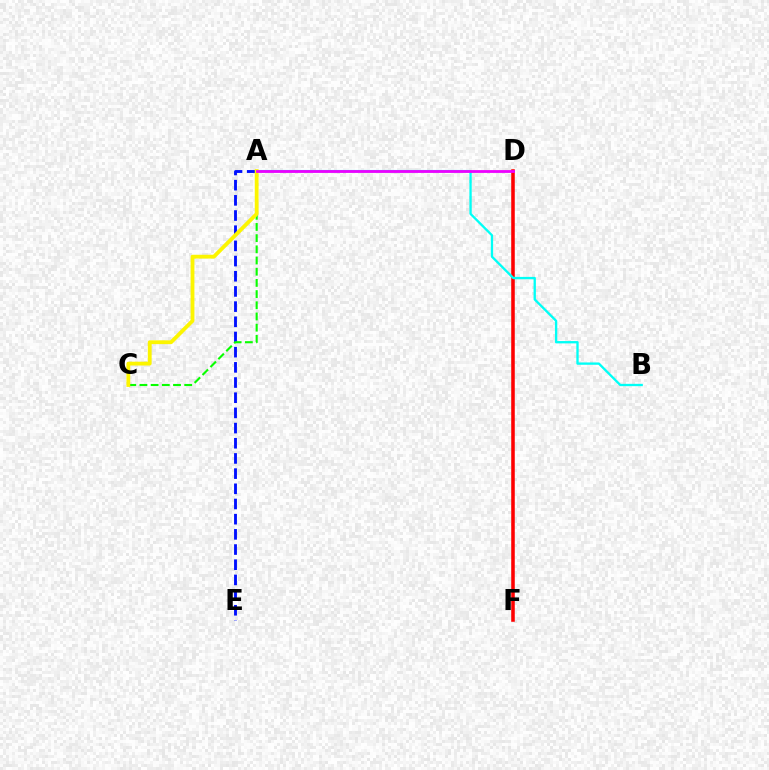{('D', 'F'): [{'color': '#ff0000', 'line_style': 'solid', 'thickness': 2.55}], ('A', 'B'): [{'color': '#00fff6', 'line_style': 'solid', 'thickness': 1.67}], ('A', 'E'): [{'color': '#0010ff', 'line_style': 'dashed', 'thickness': 2.06}], ('A', 'C'): [{'color': '#08ff00', 'line_style': 'dashed', 'thickness': 1.52}, {'color': '#fcf500', 'line_style': 'solid', 'thickness': 2.75}], ('A', 'D'): [{'color': '#ee00ff', 'line_style': 'solid', 'thickness': 2.02}]}